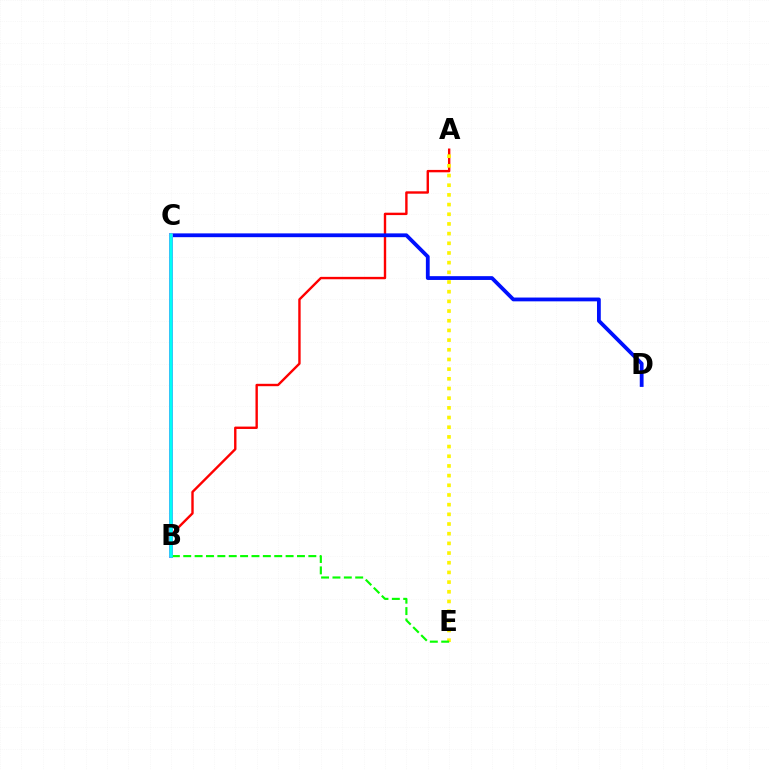{('A', 'B'): [{'color': '#ff0000', 'line_style': 'solid', 'thickness': 1.72}], ('C', 'D'): [{'color': '#0010ff', 'line_style': 'solid', 'thickness': 2.74}], ('A', 'E'): [{'color': '#fcf500', 'line_style': 'dotted', 'thickness': 2.63}], ('B', 'C'): [{'color': '#ee00ff', 'line_style': 'solid', 'thickness': 2.85}, {'color': '#00fff6', 'line_style': 'solid', 'thickness': 2.56}], ('B', 'E'): [{'color': '#08ff00', 'line_style': 'dashed', 'thickness': 1.55}]}